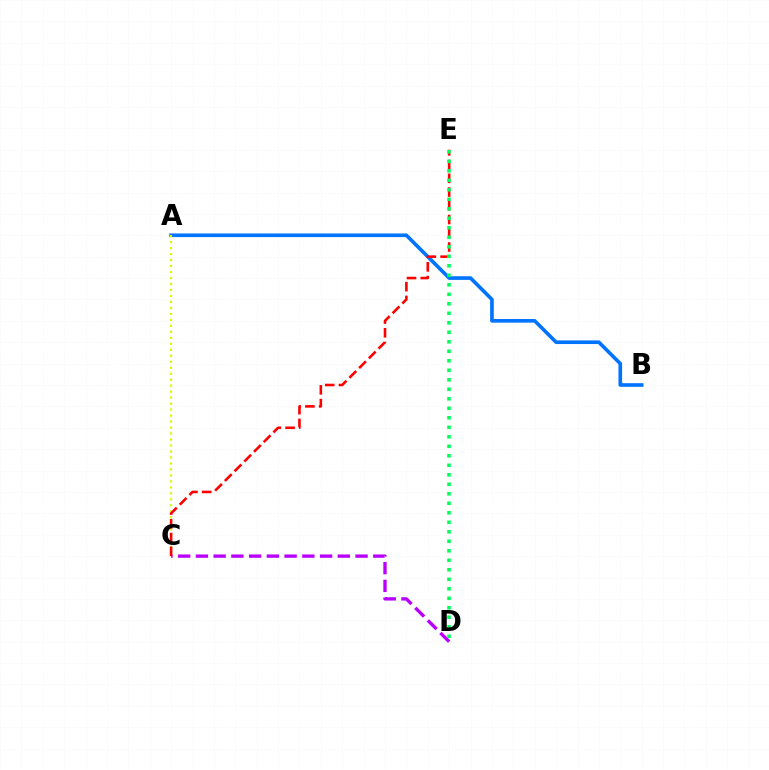{('C', 'D'): [{'color': '#b900ff', 'line_style': 'dashed', 'thickness': 2.41}], ('A', 'B'): [{'color': '#0074ff', 'line_style': 'solid', 'thickness': 2.62}], ('A', 'C'): [{'color': '#d1ff00', 'line_style': 'dotted', 'thickness': 1.63}], ('C', 'E'): [{'color': '#ff0000', 'line_style': 'dashed', 'thickness': 1.87}], ('D', 'E'): [{'color': '#00ff5c', 'line_style': 'dotted', 'thickness': 2.58}]}